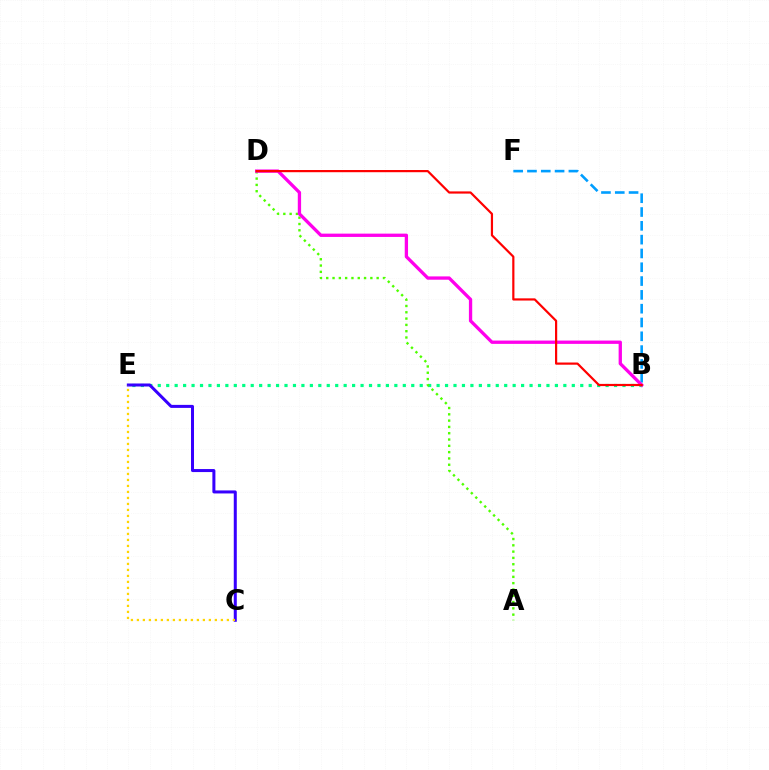{('B', 'E'): [{'color': '#00ff86', 'line_style': 'dotted', 'thickness': 2.3}], ('C', 'E'): [{'color': '#3700ff', 'line_style': 'solid', 'thickness': 2.17}, {'color': '#ffd500', 'line_style': 'dotted', 'thickness': 1.63}], ('A', 'D'): [{'color': '#4fff00', 'line_style': 'dotted', 'thickness': 1.71}], ('B', 'F'): [{'color': '#009eff', 'line_style': 'dashed', 'thickness': 1.88}], ('B', 'D'): [{'color': '#ff00ed', 'line_style': 'solid', 'thickness': 2.38}, {'color': '#ff0000', 'line_style': 'solid', 'thickness': 1.58}]}